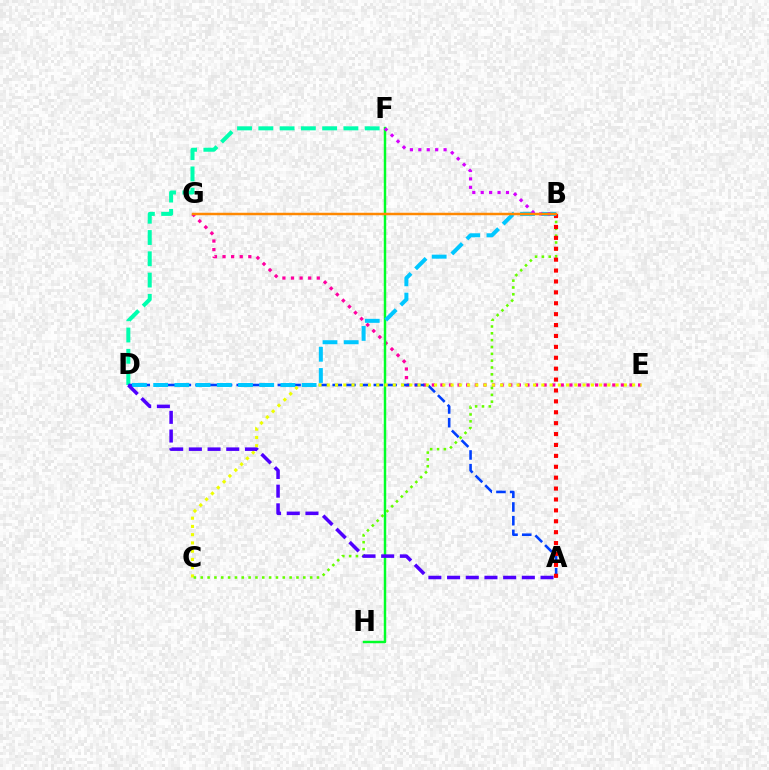{('D', 'F'): [{'color': '#00ffaf', 'line_style': 'dashed', 'thickness': 2.89}], ('E', 'G'): [{'color': '#ff00a0', 'line_style': 'dotted', 'thickness': 2.34}], ('F', 'H'): [{'color': '#00ff27', 'line_style': 'solid', 'thickness': 1.77}], ('A', 'D'): [{'color': '#003fff', 'line_style': 'dashed', 'thickness': 1.86}, {'color': '#4f00ff', 'line_style': 'dashed', 'thickness': 2.54}], ('C', 'E'): [{'color': '#eeff00', 'line_style': 'dotted', 'thickness': 2.24}], ('B', 'C'): [{'color': '#66ff00', 'line_style': 'dotted', 'thickness': 1.86}], ('A', 'B'): [{'color': '#ff0000', 'line_style': 'dotted', 'thickness': 2.96}], ('B', 'D'): [{'color': '#00c7ff', 'line_style': 'dashed', 'thickness': 2.88}], ('B', 'F'): [{'color': '#d600ff', 'line_style': 'dotted', 'thickness': 2.29}], ('B', 'G'): [{'color': '#ff8800', 'line_style': 'solid', 'thickness': 1.79}]}